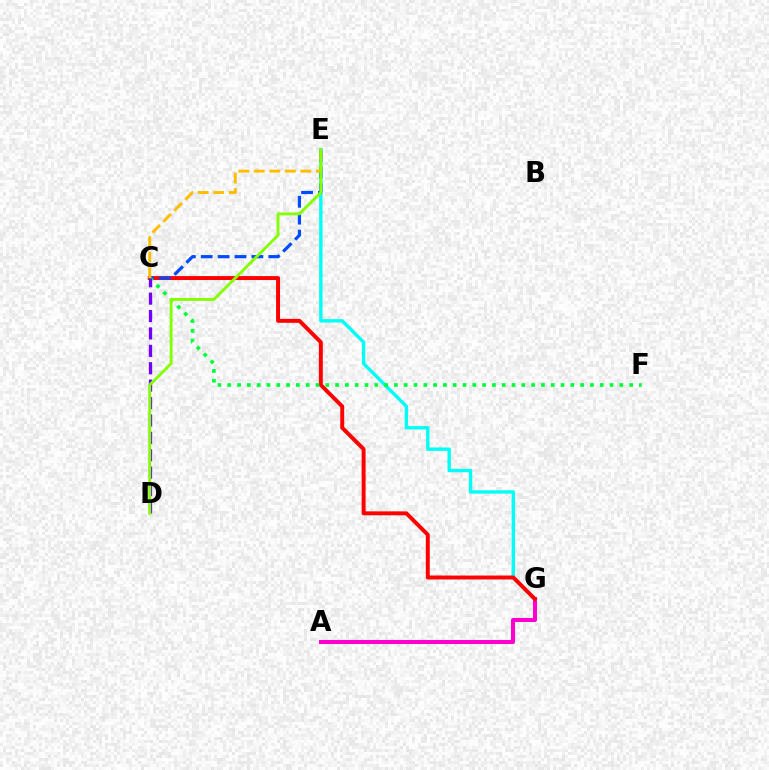{('E', 'G'): [{'color': '#00fff6', 'line_style': 'solid', 'thickness': 2.43}], ('A', 'G'): [{'color': '#ff00cf', 'line_style': 'solid', 'thickness': 2.91}], ('C', 'G'): [{'color': '#ff0000', 'line_style': 'solid', 'thickness': 2.84}], ('C', 'E'): [{'color': '#004bff', 'line_style': 'dashed', 'thickness': 2.29}, {'color': '#ffbd00', 'line_style': 'dashed', 'thickness': 2.11}], ('C', 'F'): [{'color': '#00ff39', 'line_style': 'dotted', 'thickness': 2.66}], ('C', 'D'): [{'color': '#7200ff', 'line_style': 'dashed', 'thickness': 2.36}], ('D', 'E'): [{'color': '#84ff00', 'line_style': 'solid', 'thickness': 2.07}]}